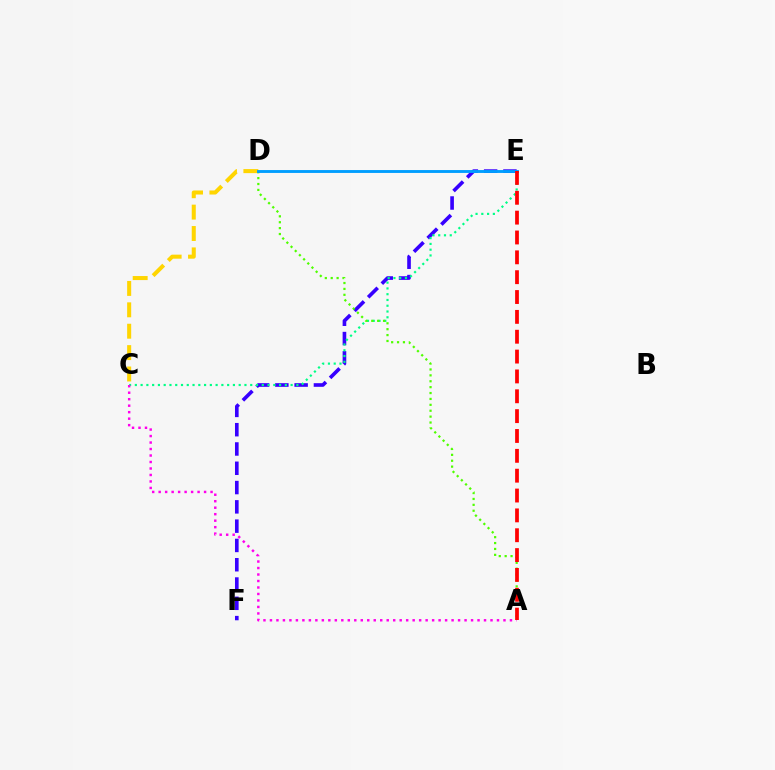{('C', 'D'): [{'color': '#ffd500', 'line_style': 'dashed', 'thickness': 2.91}], ('E', 'F'): [{'color': '#3700ff', 'line_style': 'dashed', 'thickness': 2.62}], ('C', 'E'): [{'color': '#00ff86', 'line_style': 'dotted', 'thickness': 1.57}], ('A', 'D'): [{'color': '#4fff00', 'line_style': 'dotted', 'thickness': 1.6}], ('A', 'C'): [{'color': '#ff00ed', 'line_style': 'dotted', 'thickness': 1.76}], ('D', 'E'): [{'color': '#009eff', 'line_style': 'solid', 'thickness': 2.07}], ('A', 'E'): [{'color': '#ff0000', 'line_style': 'dashed', 'thickness': 2.7}]}